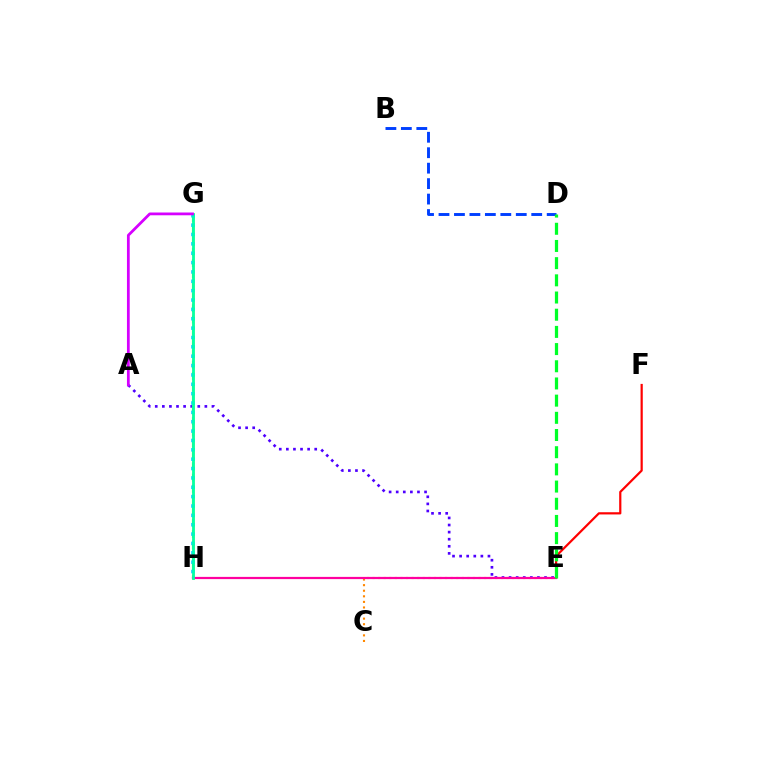{('A', 'E'): [{'color': '#4f00ff', 'line_style': 'dotted', 'thickness': 1.93}], ('C', 'E'): [{'color': '#ff8800', 'line_style': 'dotted', 'thickness': 1.52}], ('G', 'H'): [{'color': '#eeff00', 'line_style': 'solid', 'thickness': 1.85}, {'color': '#66ff00', 'line_style': 'dashed', 'thickness': 1.53}, {'color': '#00c7ff', 'line_style': 'dotted', 'thickness': 2.54}, {'color': '#00ffaf', 'line_style': 'solid', 'thickness': 1.93}], ('E', 'F'): [{'color': '#ff0000', 'line_style': 'solid', 'thickness': 1.59}], ('E', 'H'): [{'color': '#ff00a0', 'line_style': 'solid', 'thickness': 1.59}], ('A', 'G'): [{'color': '#d600ff', 'line_style': 'solid', 'thickness': 2.0}], ('B', 'D'): [{'color': '#003fff', 'line_style': 'dashed', 'thickness': 2.1}], ('D', 'E'): [{'color': '#00ff27', 'line_style': 'dashed', 'thickness': 2.33}]}